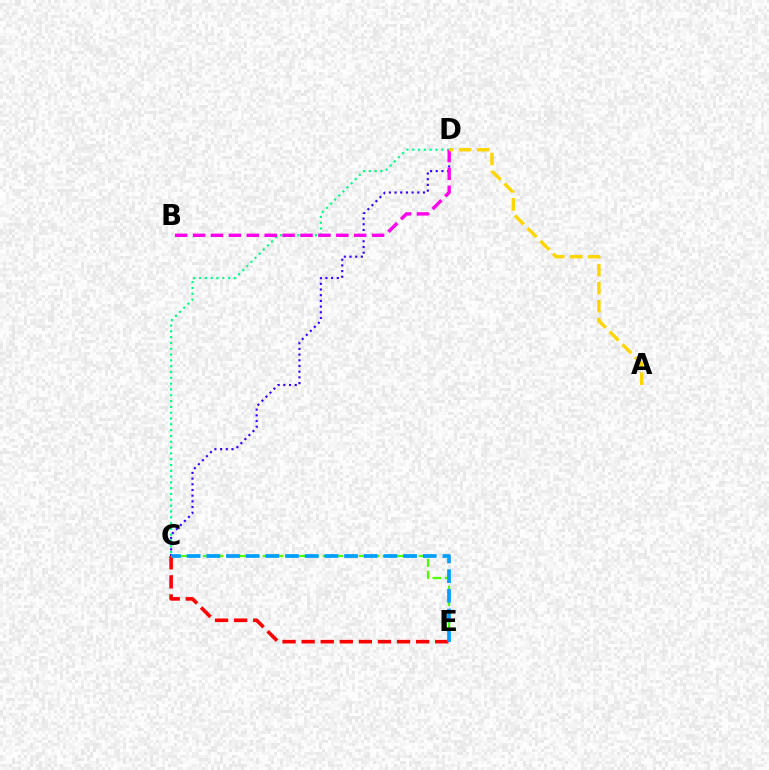{('C', 'E'): [{'color': '#4fff00', 'line_style': 'dashed', 'thickness': 1.63}, {'color': '#ff0000', 'line_style': 'dashed', 'thickness': 2.59}, {'color': '#009eff', 'line_style': 'dashed', 'thickness': 2.67}], ('C', 'D'): [{'color': '#3700ff', 'line_style': 'dotted', 'thickness': 1.55}, {'color': '#00ff86', 'line_style': 'dotted', 'thickness': 1.58}], ('B', 'D'): [{'color': '#ff00ed', 'line_style': 'dashed', 'thickness': 2.43}], ('A', 'D'): [{'color': '#ffd500', 'line_style': 'dashed', 'thickness': 2.45}]}